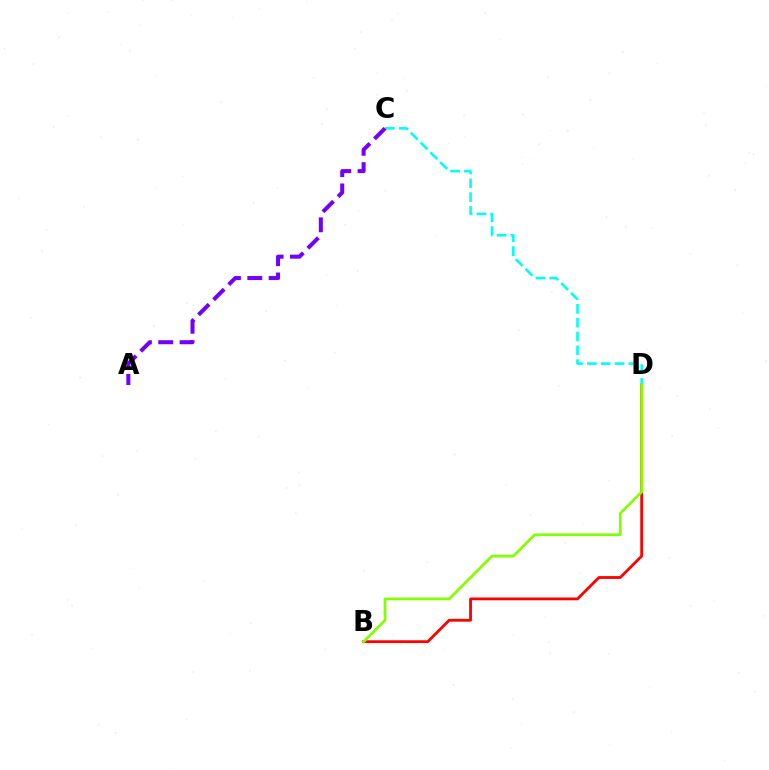{('B', 'D'): [{'color': '#ff0000', 'line_style': 'solid', 'thickness': 2.02}, {'color': '#84ff00', 'line_style': 'solid', 'thickness': 1.97}], ('C', 'D'): [{'color': '#00fff6', 'line_style': 'dashed', 'thickness': 1.88}], ('A', 'C'): [{'color': '#7200ff', 'line_style': 'dashed', 'thickness': 2.9}]}